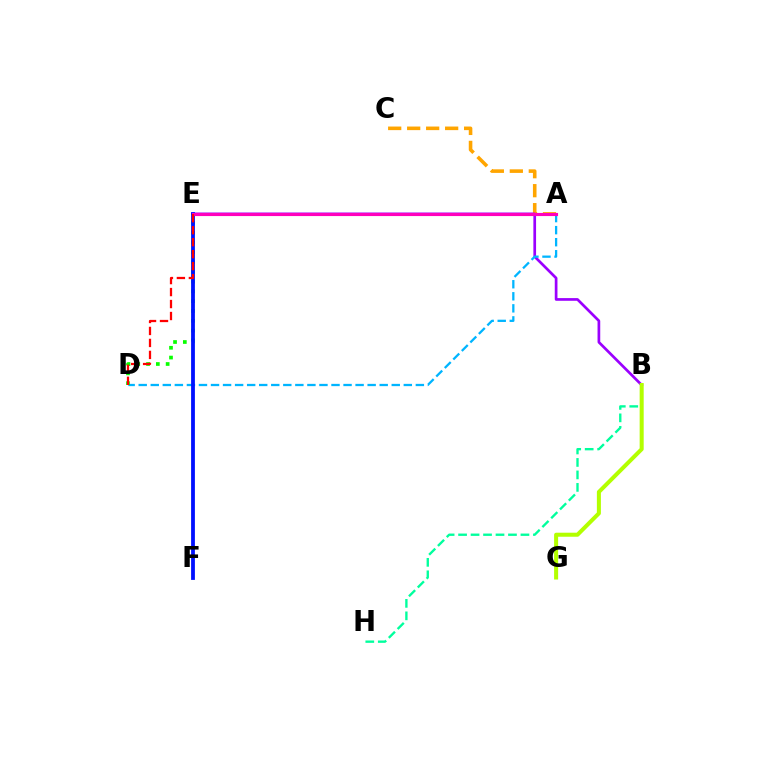{('A', 'C'): [{'color': '#ffa500', 'line_style': 'dashed', 'thickness': 2.58}], ('B', 'E'): [{'color': '#9b00ff', 'line_style': 'solid', 'thickness': 1.94}], ('A', 'D'): [{'color': '#00b5ff', 'line_style': 'dashed', 'thickness': 1.64}], ('D', 'E'): [{'color': '#08ff00', 'line_style': 'dotted', 'thickness': 2.66}, {'color': '#ff0000', 'line_style': 'dashed', 'thickness': 1.63}], ('E', 'F'): [{'color': '#0010ff', 'line_style': 'solid', 'thickness': 2.73}], ('A', 'E'): [{'color': '#ff00bd', 'line_style': 'solid', 'thickness': 2.25}], ('B', 'H'): [{'color': '#00ff9d', 'line_style': 'dashed', 'thickness': 1.69}], ('B', 'G'): [{'color': '#b3ff00', 'line_style': 'solid', 'thickness': 2.9}]}